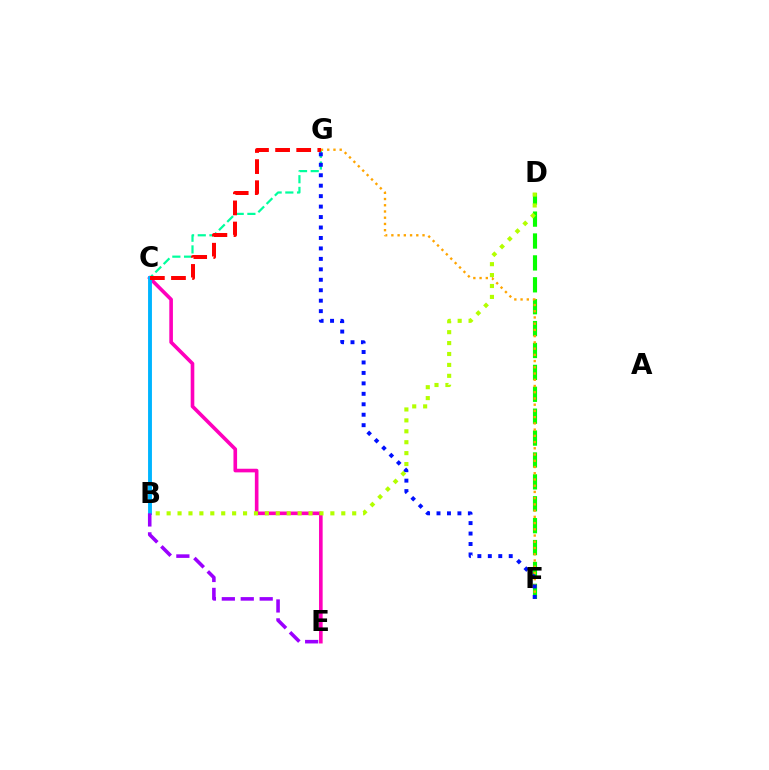{('C', 'E'): [{'color': '#ff00bd', 'line_style': 'solid', 'thickness': 2.61}], ('C', 'G'): [{'color': '#00ff9d', 'line_style': 'dashed', 'thickness': 1.59}, {'color': '#ff0000', 'line_style': 'dashed', 'thickness': 2.87}], ('D', 'F'): [{'color': '#08ff00', 'line_style': 'dashed', 'thickness': 2.97}], ('F', 'G'): [{'color': '#ffa500', 'line_style': 'dotted', 'thickness': 1.69}, {'color': '#0010ff', 'line_style': 'dotted', 'thickness': 2.84}], ('B', 'C'): [{'color': '#00b5ff', 'line_style': 'solid', 'thickness': 2.8}], ('B', 'D'): [{'color': '#b3ff00', 'line_style': 'dotted', 'thickness': 2.97}], ('B', 'E'): [{'color': '#9b00ff', 'line_style': 'dashed', 'thickness': 2.57}]}